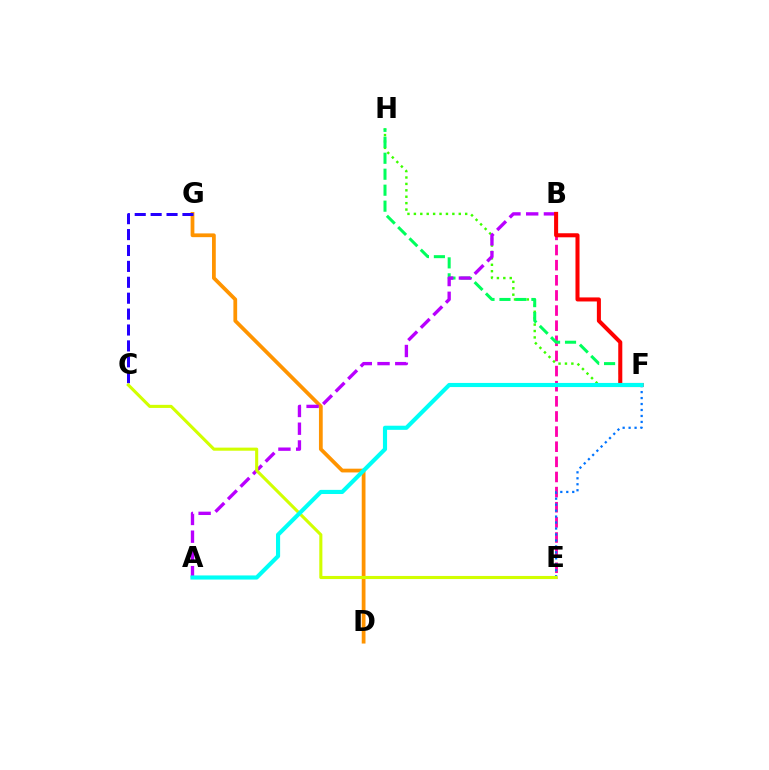{('F', 'H'): [{'color': '#3dff00', 'line_style': 'dotted', 'thickness': 1.74}, {'color': '#00ff5c', 'line_style': 'dashed', 'thickness': 2.17}], ('D', 'G'): [{'color': '#ff9400', 'line_style': 'solid', 'thickness': 2.71}], ('B', 'E'): [{'color': '#ff00ac', 'line_style': 'dashed', 'thickness': 2.06}], ('C', 'G'): [{'color': '#2500ff', 'line_style': 'dashed', 'thickness': 2.16}], ('A', 'B'): [{'color': '#b900ff', 'line_style': 'dashed', 'thickness': 2.41}], ('E', 'F'): [{'color': '#0074ff', 'line_style': 'dotted', 'thickness': 1.62}], ('B', 'F'): [{'color': '#ff0000', 'line_style': 'solid', 'thickness': 2.91}], ('C', 'E'): [{'color': '#d1ff00', 'line_style': 'solid', 'thickness': 2.23}], ('A', 'F'): [{'color': '#00fff6', 'line_style': 'solid', 'thickness': 2.97}]}